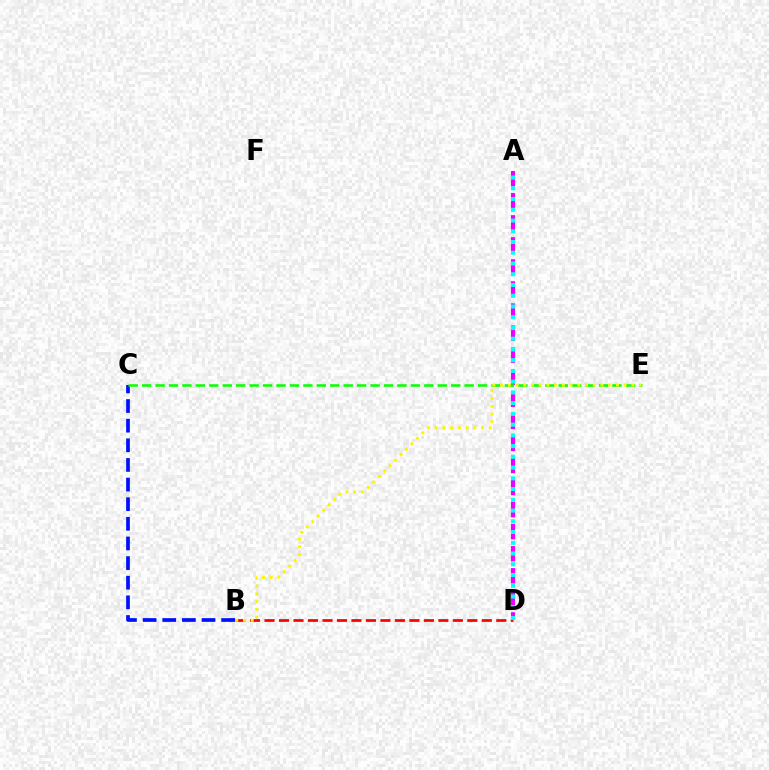{('A', 'D'): [{'color': '#ee00ff', 'line_style': 'dashed', 'thickness': 3.0}, {'color': '#00fff6', 'line_style': 'dotted', 'thickness': 2.92}], ('B', 'C'): [{'color': '#0010ff', 'line_style': 'dashed', 'thickness': 2.67}], ('B', 'D'): [{'color': '#ff0000', 'line_style': 'dashed', 'thickness': 1.97}], ('C', 'E'): [{'color': '#08ff00', 'line_style': 'dashed', 'thickness': 1.83}], ('B', 'E'): [{'color': '#fcf500', 'line_style': 'dotted', 'thickness': 2.1}]}